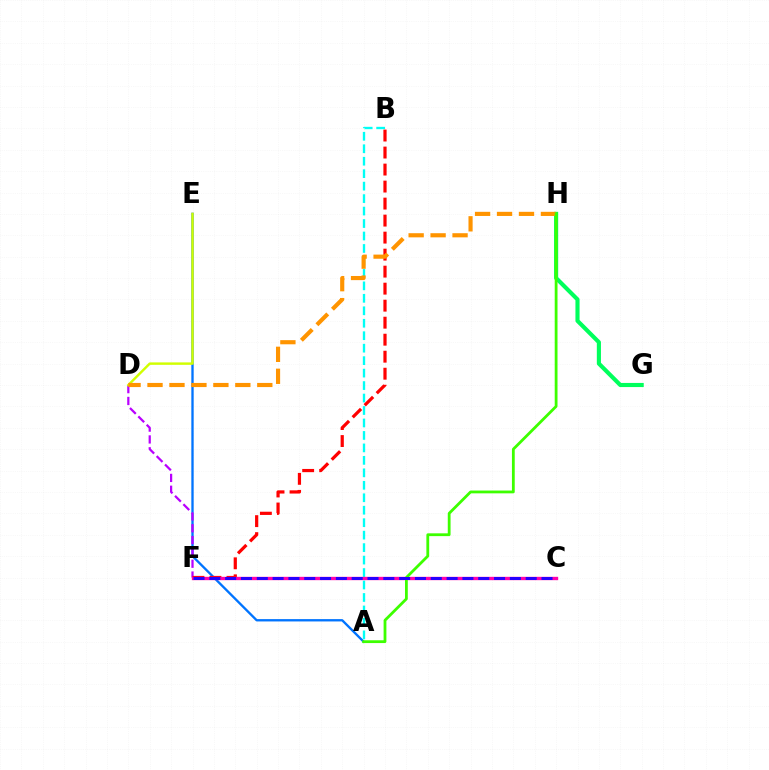{('A', 'E'): [{'color': '#0074ff', 'line_style': 'solid', 'thickness': 1.68}], ('D', 'F'): [{'color': '#b900ff', 'line_style': 'dashed', 'thickness': 1.61}], ('D', 'E'): [{'color': '#d1ff00', 'line_style': 'solid', 'thickness': 1.75}], ('G', 'H'): [{'color': '#00ff5c', 'line_style': 'solid', 'thickness': 2.97}], ('A', 'B'): [{'color': '#00fff6', 'line_style': 'dashed', 'thickness': 1.69}], ('B', 'F'): [{'color': '#ff0000', 'line_style': 'dashed', 'thickness': 2.31}], ('C', 'F'): [{'color': '#ff00ac', 'line_style': 'solid', 'thickness': 2.41}, {'color': '#2500ff', 'line_style': 'dashed', 'thickness': 2.15}], ('D', 'H'): [{'color': '#ff9400', 'line_style': 'dashed', 'thickness': 2.98}], ('A', 'H'): [{'color': '#3dff00', 'line_style': 'solid', 'thickness': 2.01}]}